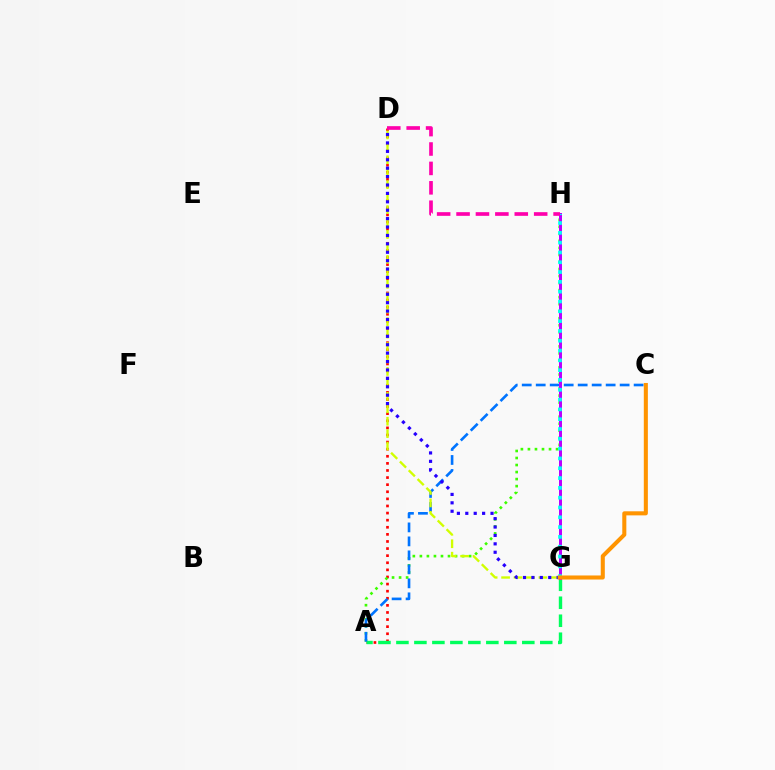{('A', 'D'): [{'color': '#ff0000', 'line_style': 'dotted', 'thickness': 1.93}], ('A', 'H'): [{'color': '#3dff00', 'line_style': 'dotted', 'thickness': 1.91}], ('A', 'G'): [{'color': '#00ff5c', 'line_style': 'dashed', 'thickness': 2.44}], ('A', 'C'): [{'color': '#0074ff', 'line_style': 'dashed', 'thickness': 1.9}], ('G', 'H'): [{'color': '#b900ff', 'line_style': 'solid', 'thickness': 2.16}, {'color': '#00fff6', 'line_style': 'dotted', 'thickness': 2.67}], ('D', 'G'): [{'color': '#d1ff00', 'line_style': 'dashed', 'thickness': 1.69}, {'color': '#2500ff', 'line_style': 'dotted', 'thickness': 2.28}], ('D', 'H'): [{'color': '#ff00ac', 'line_style': 'dashed', 'thickness': 2.64}], ('C', 'G'): [{'color': '#ff9400', 'line_style': 'solid', 'thickness': 2.92}]}